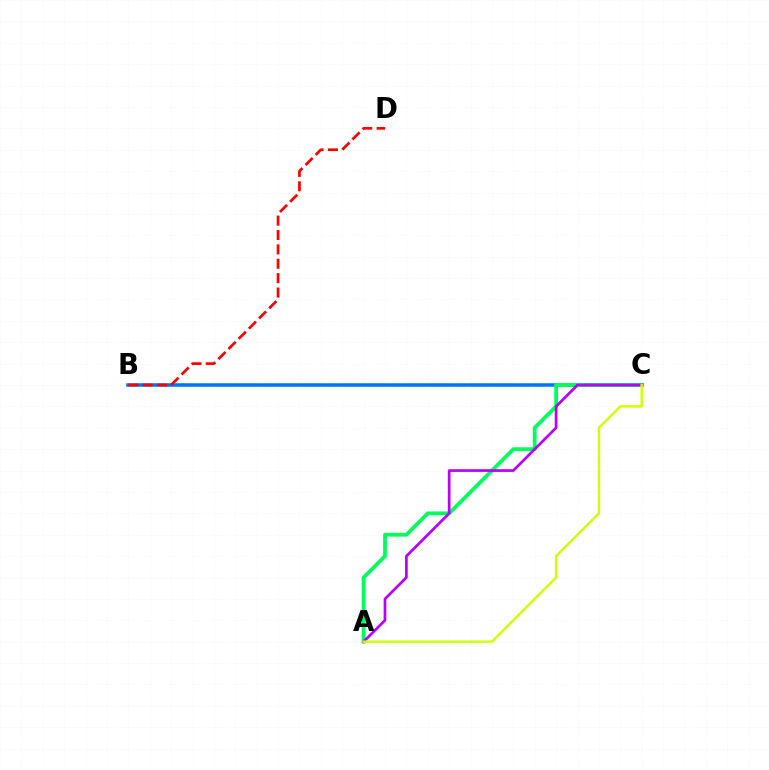{('B', 'C'): [{'color': '#0074ff', 'line_style': 'solid', 'thickness': 2.54}], ('B', 'D'): [{'color': '#ff0000', 'line_style': 'dashed', 'thickness': 1.95}], ('A', 'C'): [{'color': '#00ff5c', 'line_style': 'solid', 'thickness': 2.74}, {'color': '#b900ff', 'line_style': 'solid', 'thickness': 1.95}, {'color': '#d1ff00', 'line_style': 'solid', 'thickness': 1.75}]}